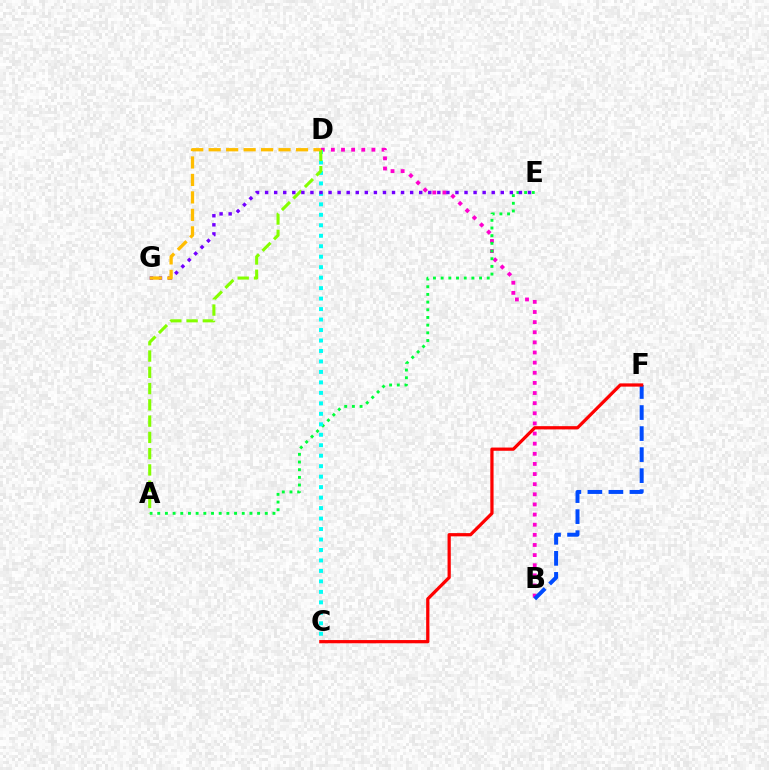{('B', 'D'): [{'color': '#ff00cf', 'line_style': 'dotted', 'thickness': 2.75}], ('A', 'E'): [{'color': '#00ff39', 'line_style': 'dotted', 'thickness': 2.09}], ('C', 'D'): [{'color': '#00fff6', 'line_style': 'dotted', 'thickness': 2.85}], ('A', 'D'): [{'color': '#84ff00', 'line_style': 'dashed', 'thickness': 2.21}], ('B', 'F'): [{'color': '#004bff', 'line_style': 'dashed', 'thickness': 2.86}], ('C', 'F'): [{'color': '#ff0000', 'line_style': 'solid', 'thickness': 2.33}], ('E', 'G'): [{'color': '#7200ff', 'line_style': 'dotted', 'thickness': 2.46}], ('D', 'G'): [{'color': '#ffbd00', 'line_style': 'dashed', 'thickness': 2.37}]}